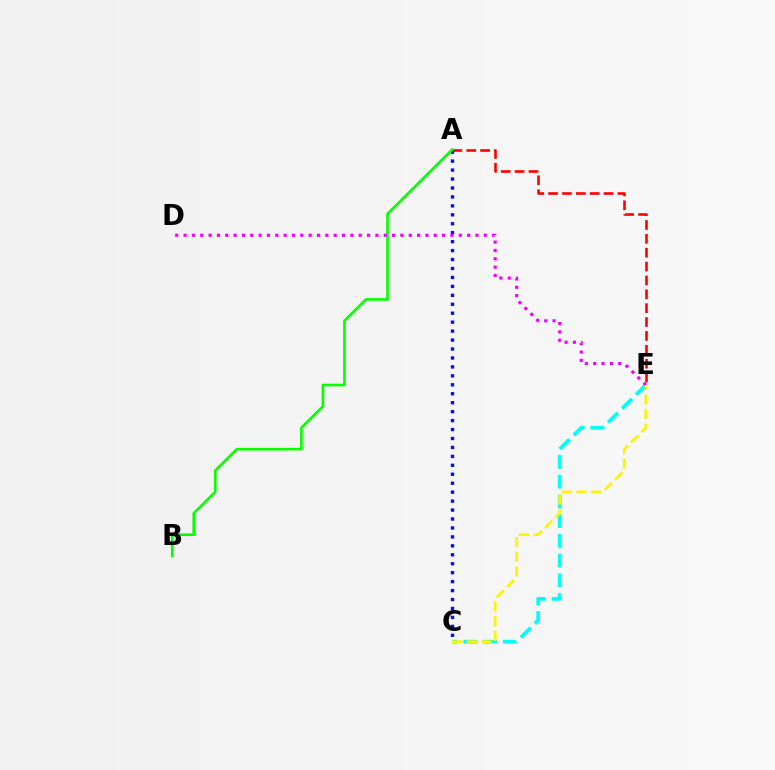{('C', 'E'): [{'color': '#00fff6', 'line_style': 'dashed', 'thickness': 2.68}, {'color': '#fcf500', 'line_style': 'dashed', 'thickness': 1.99}], ('A', 'E'): [{'color': '#ff0000', 'line_style': 'dashed', 'thickness': 1.88}], ('A', 'C'): [{'color': '#0010ff', 'line_style': 'dotted', 'thickness': 2.43}], ('A', 'B'): [{'color': '#08ff00', 'line_style': 'solid', 'thickness': 1.9}], ('D', 'E'): [{'color': '#ee00ff', 'line_style': 'dotted', 'thickness': 2.27}]}